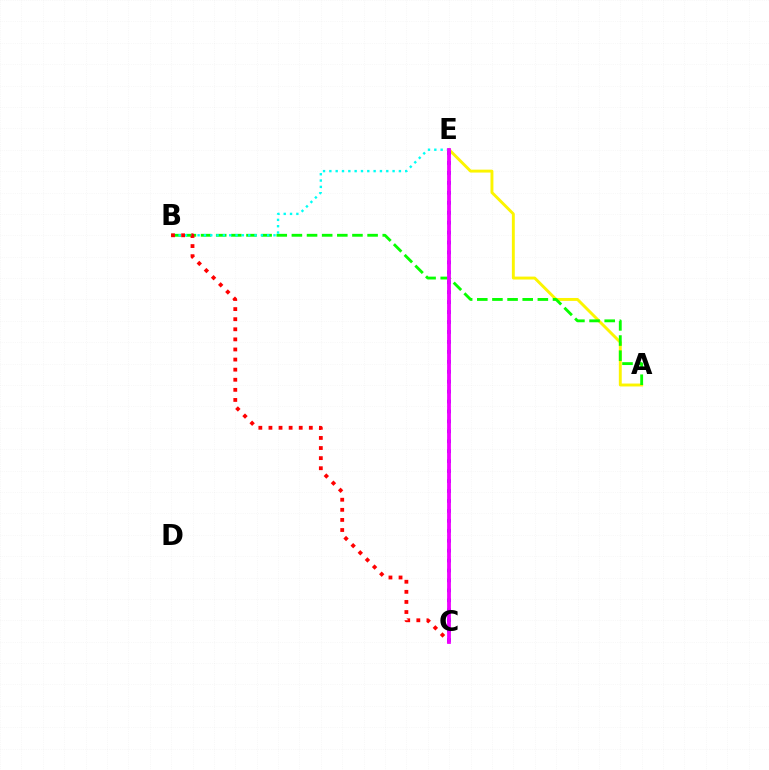{('A', 'E'): [{'color': '#fcf500', 'line_style': 'solid', 'thickness': 2.1}], ('A', 'B'): [{'color': '#08ff00', 'line_style': 'dashed', 'thickness': 2.06}], ('B', 'E'): [{'color': '#00fff6', 'line_style': 'dotted', 'thickness': 1.72}], ('C', 'E'): [{'color': '#0010ff', 'line_style': 'dotted', 'thickness': 2.7}, {'color': '#ee00ff', 'line_style': 'solid', 'thickness': 2.73}], ('B', 'C'): [{'color': '#ff0000', 'line_style': 'dotted', 'thickness': 2.74}]}